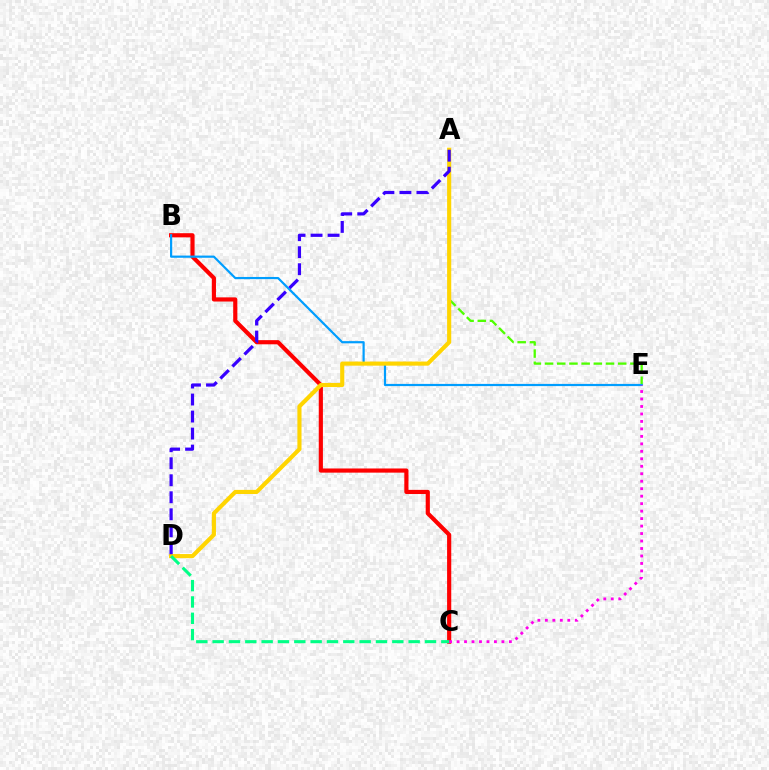{('B', 'C'): [{'color': '#ff0000', 'line_style': 'solid', 'thickness': 2.99}], ('A', 'E'): [{'color': '#4fff00', 'line_style': 'dashed', 'thickness': 1.66}], ('B', 'E'): [{'color': '#009eff', 'line_style': 'solid', 'thickness': 1.58}], ('C', 'E'): [{'color': '#ff00ed', 'line_style': 'dotted', 'thickness': 2.03}], ('A', 'D'): [{'color': '#ffd500', 'line_style': 'solid', 'thickness': 2.97}, {'color': '#3700ff', 'line_style': 'dashed', 'thickness': 2.31}], ('C', 'D'): [{'color': '#00ff86', 'line_style': 'dashed', 'thickness': 2.22}]}